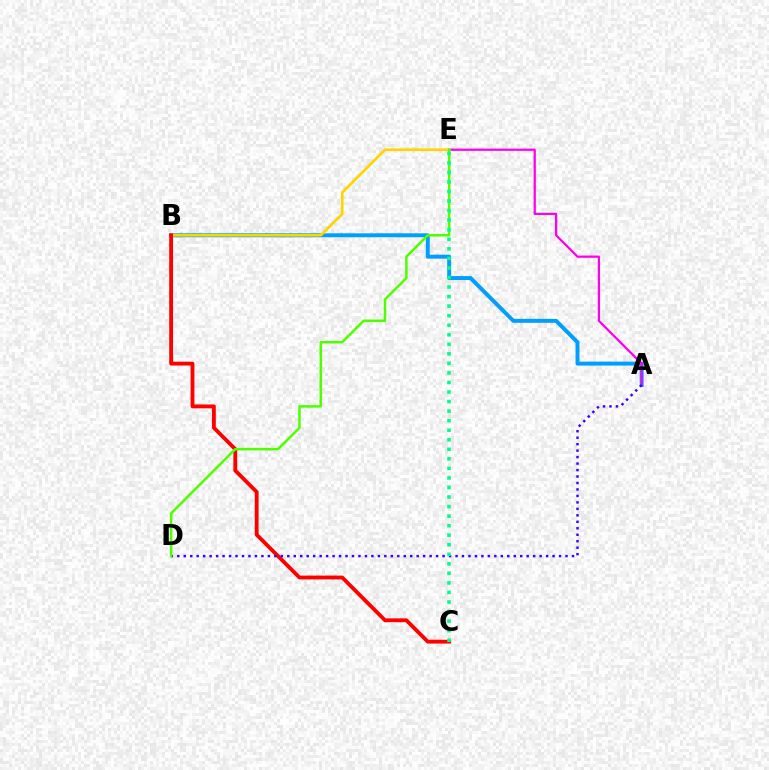{('A', 'B'): [{'color': '#009eff', 'line_style': 'solid', 'thickness': 2.85}], ('A', 'E'): [{'color': '#ff00ed', 'line_style': 'solid', 'thickness': 1.62}], ('B', 'E'): [{'color': '#ffd500', 'line_style': 'solid', 'thickness': 1.93}], ('B', 'C'): [{'color': '#ff0000', 'line_style': 'solid', 'thickness': 2.76}], ('A', 'D'): [{'color': '#3700ff', 'line_style': 'dotted', 'thickness': 1.76}], ('D', 'E'): [{'color': '#4fff00', 'line_style': 'solid', 'thickness': 1.81}], ('C', 'E'): [{'color': '#00ff86', 'line_style': 'dotted', 'thickness': 2.59}]}